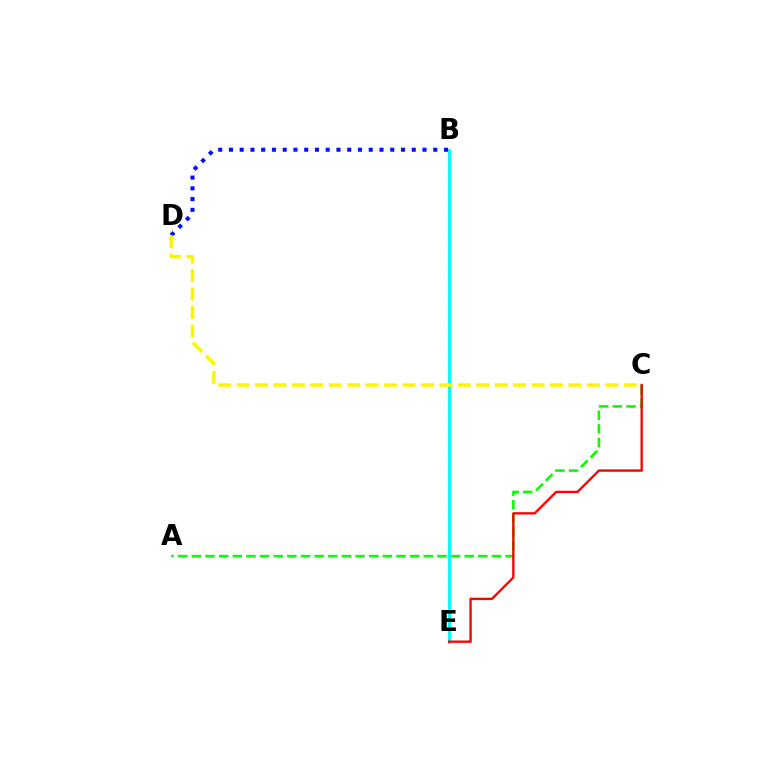{('B', 'E'): [{'color': '#ee00ff', 'line_style': 'dotted', 'thickness': 1.59}, {'color': '#00fff6', 'line_style': 'solid', 'thickness': 2.12}], ('A', 'C'): [{'color': '#08ff00', 'line_style': 'dashed', 'thickness': 1.85}], ('B', 'D'): [{'color': '#0010ff', 'line_style': 'dotted', 'thickness': 2.92}], ('C', 'D'): [{'color': '#fcf500', 'line_style': 'dashed', 'thickness': 2.5}], ('C', 'E'): [{'color': '#ff0000', 'line_style': 'solid', 'thickness': 1.69}]}